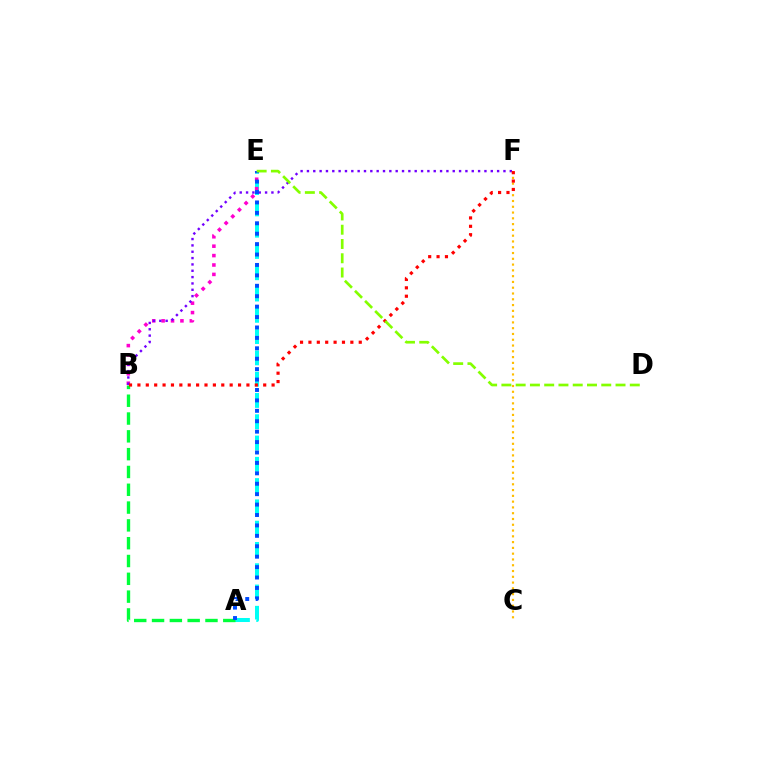{('A', 'E'): [{'color': '#00fff6', 'line_style': 'dashed', 'thickness': 2.89}, {'color': '#004bff', 'line_style': 'dotted', 'thickness': 2.83}], ('A', 'B'): [{'color': '#00ff39', 'line_style': 'dashed', 'thickness': 2.42}], ('B', 'E'): [{'color': '#ff00cf', 'line_style': 'dotted', 'thickness': 2.56}], ('B', 'F'): [{'color': '#7200ff', 'line_style': 'dotted', 'thickness': 1.72}, {'color': '#ff0000', 'line_style': 'dotted', 'thickness': 2.28}], ('C', 'F'): [{'color': '#ffbd00', 'line_style': 'dotted', 'thickness': 1.57}], ('D', 'E'): [{'color': '#84ff00', 'line_style': 'dashed', 'thickness': 1.94}]}